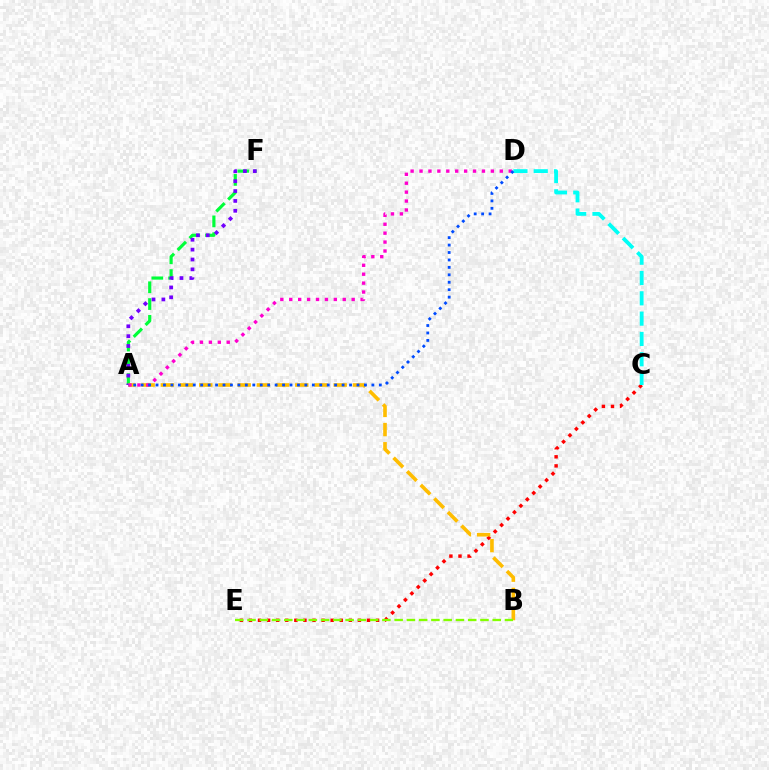{('C', 'E'): [{'color': '#ff0000', 'line_style': 'dotted', 'thickness': 2.47}], ('A', 'F'): [{'color': '#00ff39', 'line_style': 'dashed', 'thickness': 2.28}, {'color': '#7200ff', 'line_style': 'dotted', 'thickness': 2.68}], ('A', 'B'): [{'color': '#ffbd00', 'line_style': 'dashed', 'thickness': 2.61}], ('A', 'D'): [{'color': '#ff00cf', 'line_style': 'dotted', 'thickness': 2.42}, {'color': '#004bff', 'line_style': 'dotted', 'thickness': 2.02}], ('C', 'D'): [{'color': '#00fff6', 'line_style': 'dashed', 'thickness': 2.76}], ('B', 'E'): [{'color': '#84ff00', 'line_style': 'dashed', 'thickness': 1.67}]}